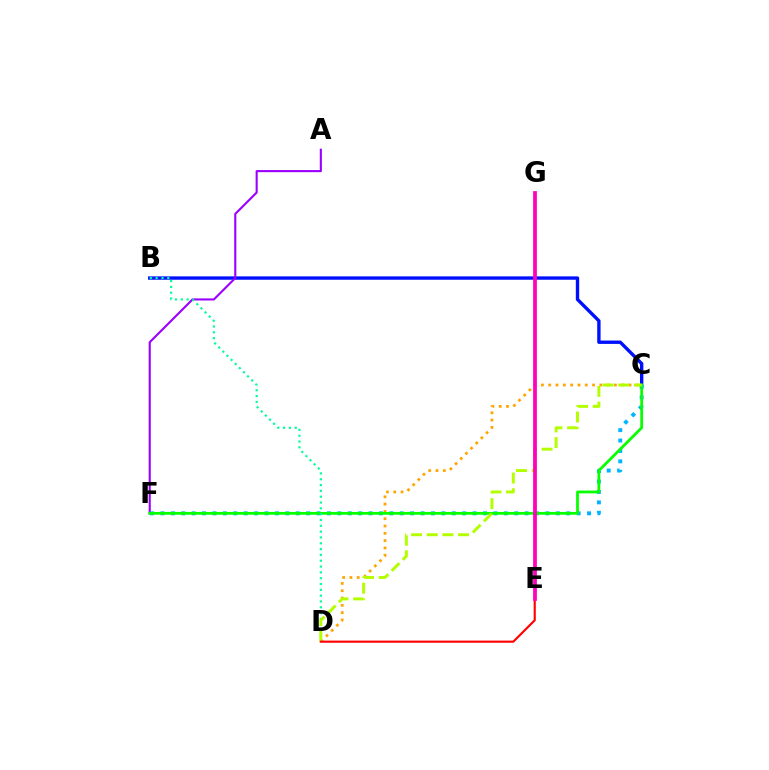{('B', 'C'): [{'color': '#0010ff', 'line_style': 'solid', 'thickness': 2.43}], ('A', 'F'): [{'color': '#9b00ff', 'line_style': 'solid', 'thickness': 1.51}], ('C', 'D'): [{'color': '#ffa500', 'line_style': 'dotted', 'thickness': 1.98}, {'color': '#b3ff00', 'line_style': 'dashed', 'thickness': 2.13}], ('C', 'F'): [{'color': '#00b5ff', 'line_style': 'dotted', 'thickness': 2.83}, {'color': '#08ff00', 'line_style': 'solid', 'thickness': 2.0}], ('B', 'D'): [{'color': '#00ff9d', 'line_style': 'dotted', 'thickness': 1.58}], ('D', 'E'): [{'color': '#ff0000', 'line_style': 'solid', 'thickness': 1.54}], ('E', 'G'): [{'color': '#ff00bd', 'line_style': 'solid', 'thickness': 2.71}]}